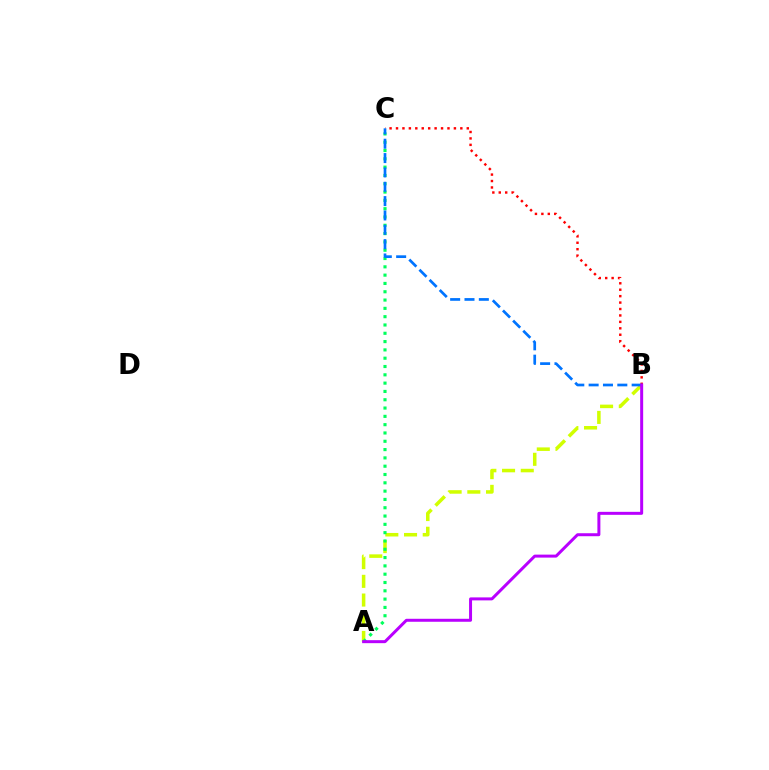{('A', 'B'): [{'color': '#d1ff00', 'line_style': 'dashed', 'thickness': 2.54}, {'color': '#b900ff', 'line_style': 'solid', 'thickness': 2.15}], ('B', 'C'): [{'color': '#ff0000', 'line_style': 'dotted', 'thickness': 1.75}, {'color': '#0074ff', 'line_style': 'dashed', 'thickness': 1.95}], ('A', 'C'): [{'color': '#00ff5c', 'line_style': 'dotted', 'thickness': 2.26}]}